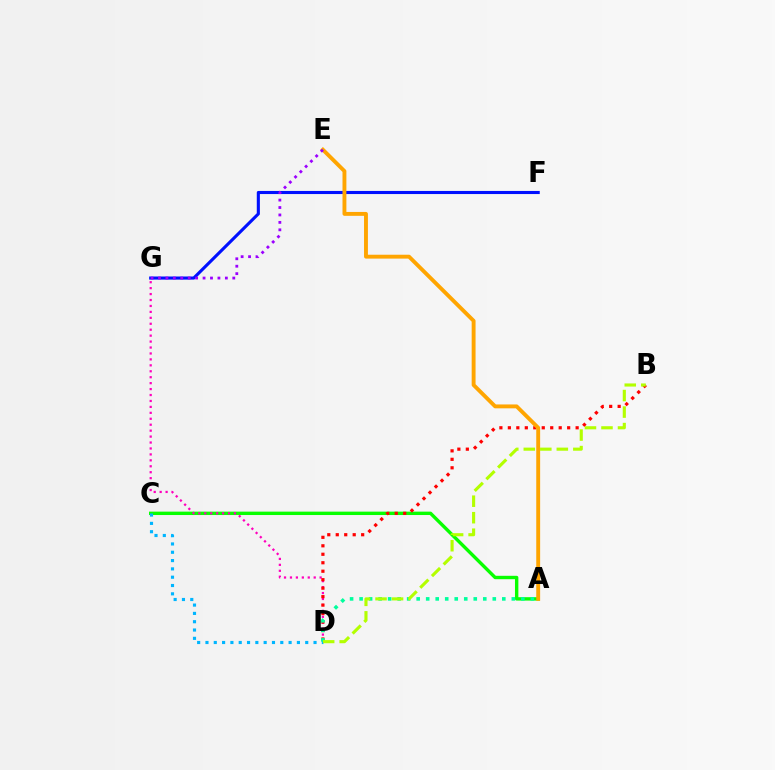{('A', 'C'): [{'color': '#08ff00', 'line_style': 'solid', 'thickness': 2.44}], ('D', 'G'): [{'color': '#ff00bd', 'line_style': 'dotted', 'thickness': 1.61}], ('C', 'D'): [{'color': '#00b5ff', 'line_style': 'dotted', 'thickness': 2.26}], ('B', 'D'): [{'color': '#ff0000', 'line_style': 'dotted', 'thickness': 2.3}, {'color': '#b3ff00', 'line_style': 'dashed', 'thickness': 2.24}], ('F', 'G'): [{'color': '#0010ff', 'line_style': 'solid', 'thickness': 2.23}], ('A', 'D'): [{'color': '#00ff9d', 'line_style': 'dotted', 'thickness': 2.58}], ('A', 'E'): [{'color': '#ffa500', 'line_style': 'solid', 'thickness': 2.8}], ('E', 'G'): [{'color': '#9b00ff', 'line_style': 'dotted', 'thickness': 2.02}]}